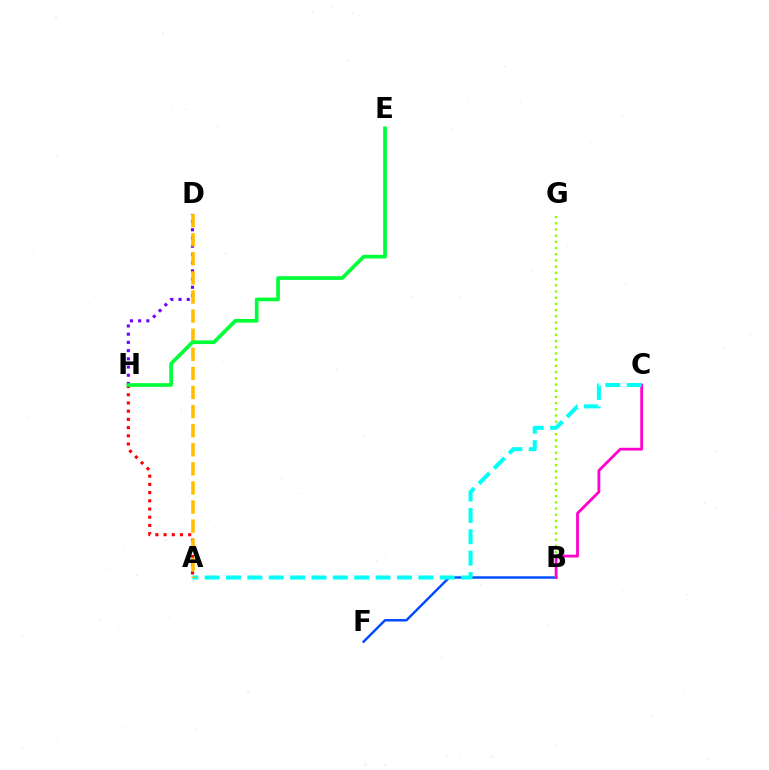{('D', 'H'): [{'color': '#7200ff', 'line_style': 'dotted', 'thickness': 2.23}], ('A', 'H'): [{'color': '#ff0000', 'line_style': 'dotted', 'thickness': 2.23}], ('B', 'F'): [{'color': '#004bff', 'line_style': 'solid', 'thickness': 1.76}], ('B', 'G'): [{'color': '#84ff00', 'line_style': 'dotted', 'thickness': 1.69}], ('B', 'C'): [{'color': '#ff00cf', 'line_style': 'solid', 'thickness': 2.02}], ('A', 'C'): [{'color': '#00fff6', 'line_style': 'dashed', 'thickness': 2.9}], ('A', 'D'): [{'color': '#ffbd00', 'line_style': 'dashed', 'thickness': 2.59}], ('E', 'H'): [{'color': '#00ff39', 'line_style': 'solid', 'thickness': 2.65}]}